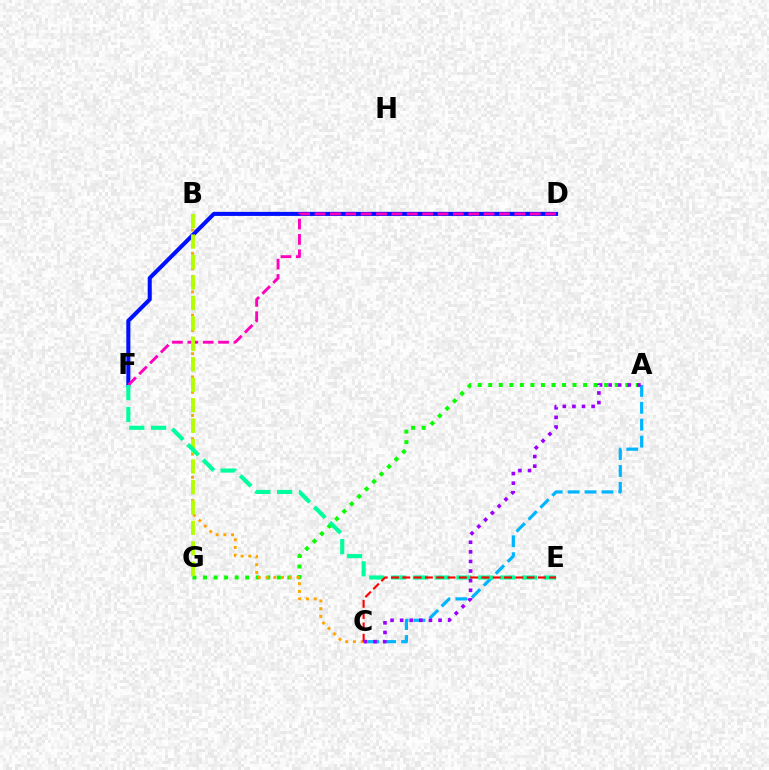{('D', 'F'): [{'color': '#0010ff', 'line_style': 'solid', 'thickness': 2.93}, {'color': '#ff00bd', 'line_style': 'dashed', 'thickness': 2.09}], ('A', 'C'): [{'color': '#00b5ff', 'line_style': 'dashed', 'thickness': 2.3}, {'color': '#9b00ff', 'line_style': 'dotted', 'thickness': 2.61}], ('A', 'G'): [{'color': '#08ff00', 'line_style': 'dotted', 'thickness': 2.86}], ('B', 'C'): [{'color': '#ffa500', 'line_style': 'dotted', 'thickness': 2.1}], ('B', 'G'): [{'color': '#b3ff00', 'line_style': 'dashed', 'thickness': 2.78}], ('E', 'F'): [{'color': '#00ff9d', 'line_style': 'dashed', 'thickness': 2.96}], ('C', 'E'): [{'color': '#ff0000', 'line_style': 'dashed', 'thickness': 1.54}]}